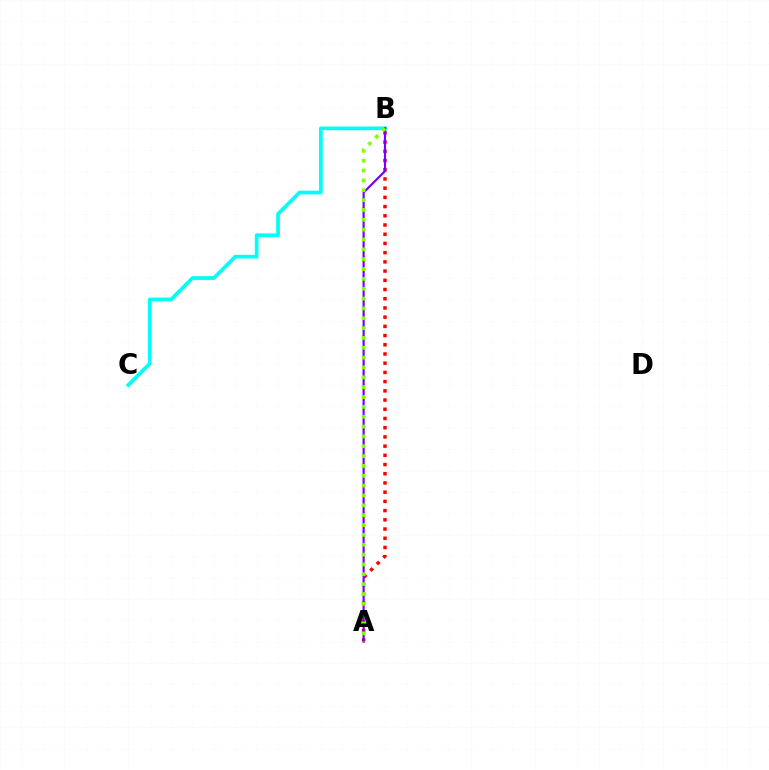{('A', 'B'): [{'color': '#ff0000', 'line_style': 'dotted', 'thickness': 2.5}, {'color': '#7200ff', 'line_style': 'solid', 'thickness': 1.56}, {'color': '#84ff00', 'line_style': 'dotted', 'thickness': 2.68}], ('B', 'C'): [{'color': '#00fff6', 'line_style': 'solid', 'thickness': 2.68}]}